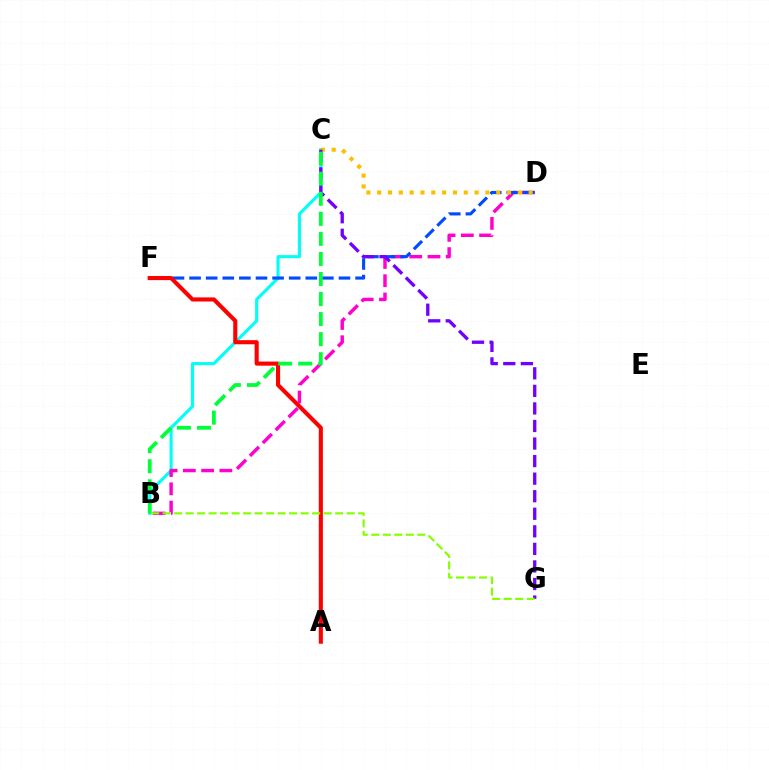{('B', 'C'): [{'color': '#00fff6', 'line_style': 'solid', 'thickness': 2.24}, {'color': '#00ff39', 'line_style': 'dashed', 'thickness': 2.72}], ('B', 'D'): [{'color': '#ff00cf', 'line_style': 'dashed', 'thickness': 2.48}], ('D', 'F'): [{'color': '#004bff', 'line_style': 'dashed', 'thickness': 2.26}], ('C', 'D'): [{'color': '#ffbd00', 'line_style': 'dotted', 'thickness': 2.94}], ('A', 'F'): [{'color': '#ff0000', 'line_style': 'solid', 'thickness': 2.95}], ('C', 'G'): [{'color': '#7200ff', 'line_style': 'dashed', 'thickness': 2.39}], ('B', 'G'): [{'color': '#84ff00', 'line_style': 'dashed', 'thickness': 1.56}]}